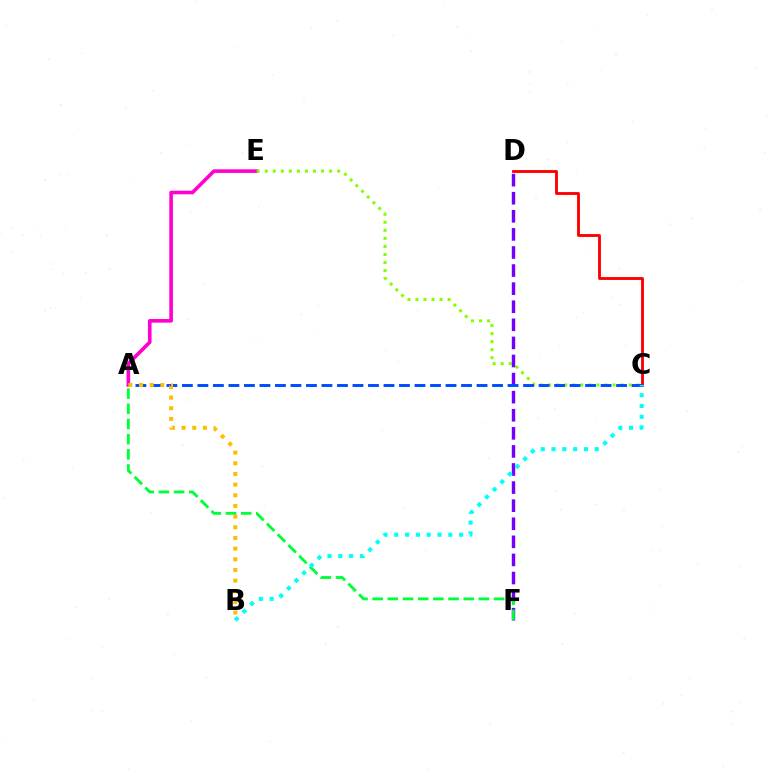{('C', 'D'): [{'color': '#ff0000', 'line_style': 'solid', 'thickness': 2.06}], ('A', 'E'): [{'color': '#ff00cf', 'line_style': 'solid', 'thickness': 2.61}], ('C', 'E'): [{'color': '#84ff00', 'line_style': 'dotted', 'thickness': 2.19}], ('D', 'F'): [{'color': '#7200ff', 'line_style': 'dashed', 'thickness': 2.46}], ('A', 'C'): [{'color': '#004bff', 'line_style': 'dashed', 'thickness': 2.11}], ('A', 'F'): [{'color': '#00ff39', 'line_style': 'dashed', 'thickness': 2.06}], ('B', 'C'): [{'color': '#00fff6', 'line_style': 'dotted', 'thickness': 2.93}], ('A', 'B'): [{'color': '#ffbd00', 'line_style': 'dotted', 'thickness': 2.9}]}